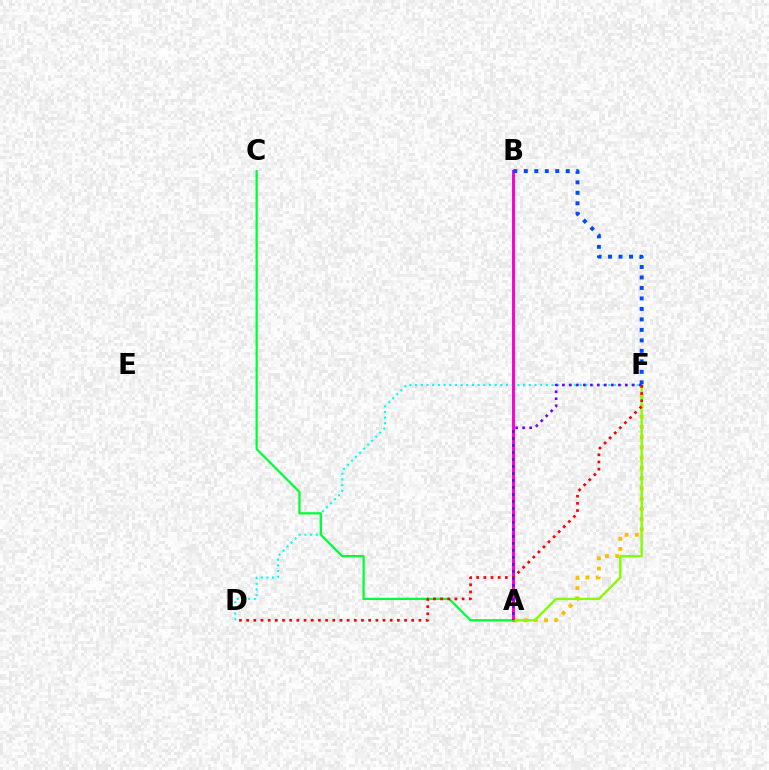{('A', 'F'): [{'color': '#ffbd00', 'line_style': 'dotted', 'thickness': 2.78}, {'color': '#84ff00', 'line_style': 'solid', 'thickness': 1.73}, {'color': '#7200ff', 'line_style': 'dotted', 'thickness': 1.9}], ('D', 'F'): [{'color': '#00fff6', 'line_style': 'dotted', 'thickness': 1.54}, {'color': '#ff0000', 'line_style': 'dotted', 'thickness': 1.95}], ('A', 'B'): [{'color': '#ff00cf', 'line_style': 'solid', 'thickness': 2.13}], ('A', 'C'): [{'color': '#00ff39', 'line_style': 'solid', 'thickness': 1.63}], ('B', 'F'): [{'color': '#004bff', 'line_style': 'dotted', 'thickness': 2.85}]}